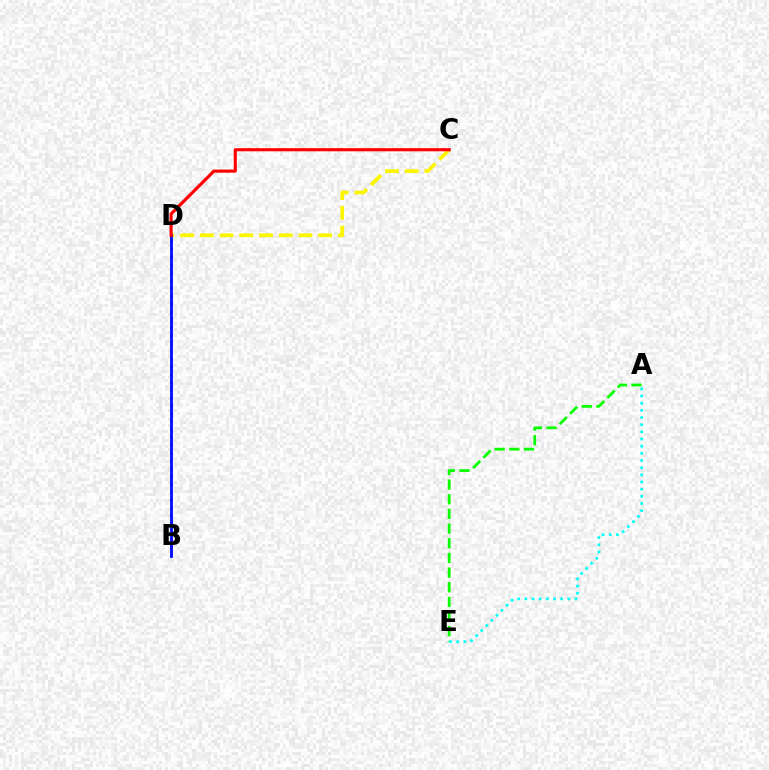{('B', 'D'): [{'color': '#ee00ff', 'line_style': 'dotted', 'thickness': 2.13}, {'color': '#0010ff', 'line_style': 'solid', 'thickness': 2.04}], ('C', 'D'): [{'color': '#fcf500', 'line_style': 'dashed', 'thickness': 2.68}, {'color': '#ff0000', 'line_style': 'solid', 'thickness': 2.25}], ('A', 'E'): [{'color': '#08ff00', 'line_style': 'dashed', 'thickness': 1.99}, {'color': '#00fff6', 'line_style': 'dotted', 'thickness': 1.95}]}